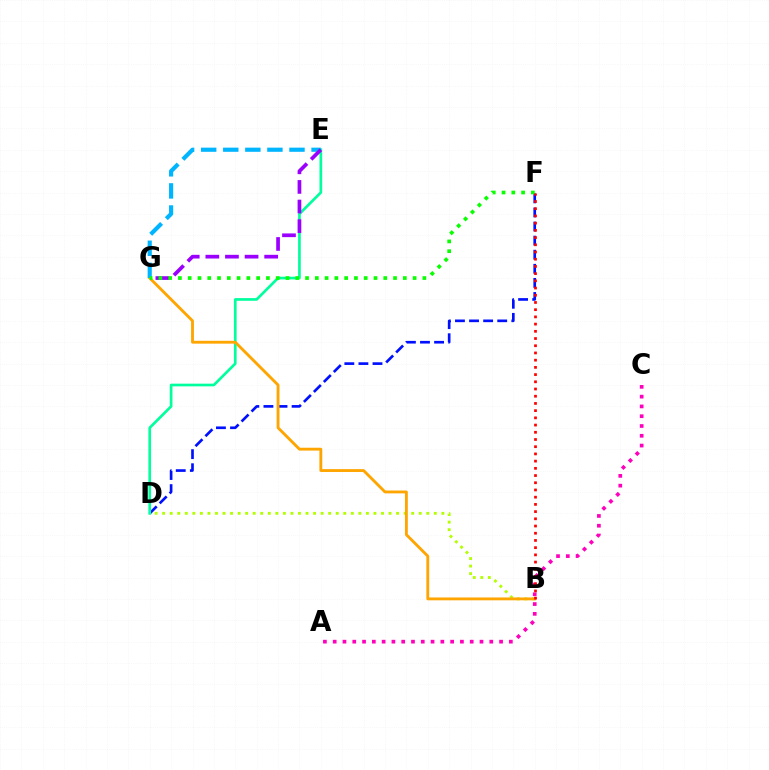{('D', 'F'): [{'color': '#0010ff', 'line_style': 'dashed', 'thickness': 1.91}], ('B', 'D'): [{'color': '#b3ff00', 'line_style': 'dotted', 'thickness': 2.05}], ('D', 'E'): [{'color': '#00ff9d', 'line_style': 'solid', 'thickness': 1.93}], ('B', 'G'): [{'color': '#ffa500', 'line_style': 'solid', 'thickness': 2.05}], ('E', 'G'): [{'color': '#00b5ff', 'line_style': 'dashed', 'thickness': 3.0}, {'color': '#9b00ff', 'line_style': 'dashed', 'thickness': 2.66}], ('A', 'C'): [{'color': '#ff00bd', 'line_style': 'dotted', 'thickness': 2.66}], ('F', 'G'): [{'color': '#08ff00', 'line_style': 'dotted', 'thickness': 2.66}], ('B', 'F'): [{'color': '#ff0000', 'line_style': 'dotted', 'thickness': 1.96}]}